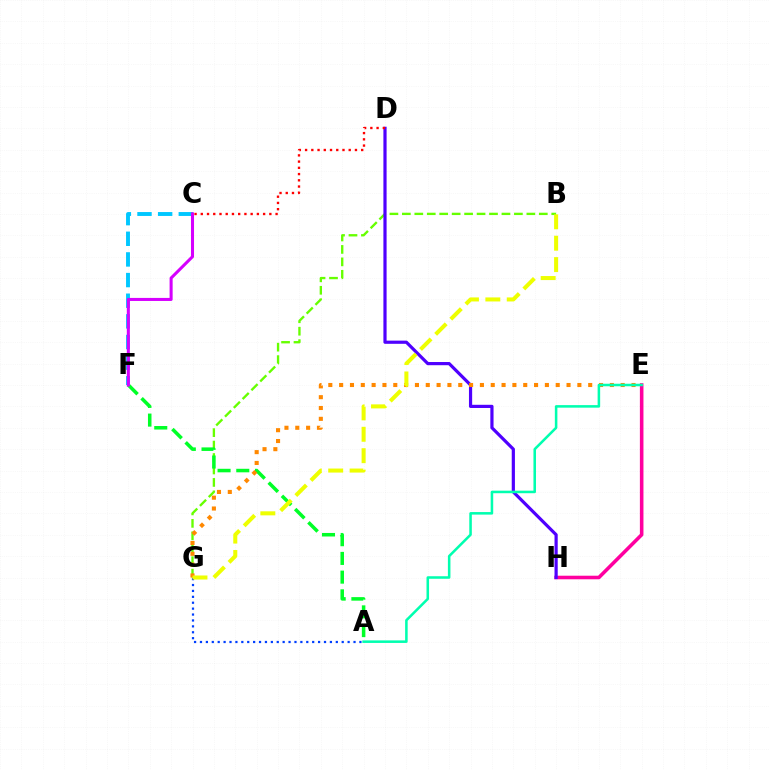{('E', 'H'): [{'color': '#ff00a0', 'line_style': 'solid', 'thickness': 2.57}], ('B', 'G'): [{'color': '#66ff00', 'line_style': 'dashed', 'thickness': 1.69}, {'color': '#eeff00', 'line_style': 'dashed', 'thickness': 2.91}], ('D', 'H'): [{'color': '#4f00ff', 'line_style': 'solid', 'thickness': 2.3}], ('A', 'G'): [{'color': '#003fff', 'line_style': 'dotted', 'thickness': 1.6}], ('A', 'F'): [{'color': '#00ff27', 'line_style': 'dashed', 'thickness': 2.54}], ('E', 'G'): [{'color': '#ff8800', 'line_style': 'dotted', 'thickness': 2.94}], ('C', 'F'): [{'color': '#00c7ff', 'line_style': 'dashed', 'thickness': 2.8}, {'color': '#d600ff', 'line_style': 'solid', 'thickness': 2.2}], ('C', 'D'): [{'color': '#ff0000', 'line_style': 'dotted', 'thickness': 1.69}], ('A', 'E'): [{'color': '#00ffaf', 'line_style': 'solid', 'thickness': 1.83}]}